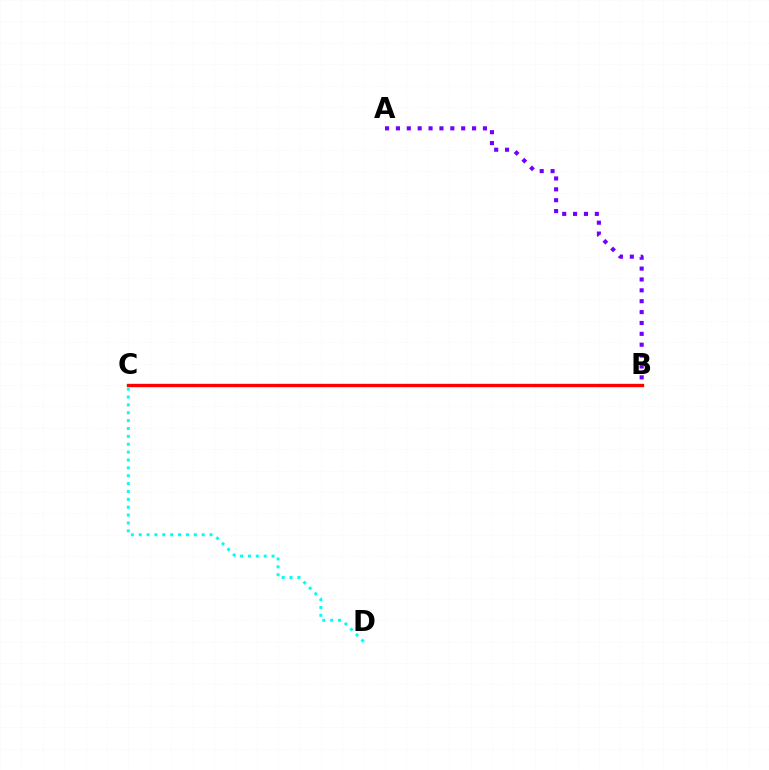{('B', 'C'): [{'color': '#84ff00', 'line_style': 'solid', 'thickness': 2.39}, {'color': '#ff0000', 'line_style': 'solid', 'thickness': 2.35}], ('A', 'B'): [{'color': '#7200ff', 'line_style': 'dotted', 'thickness': 2.96}], ('C', 'D'): [{'color': '#00fff6', 'line_style': 'dotted', 'thickness': 2.14}]}